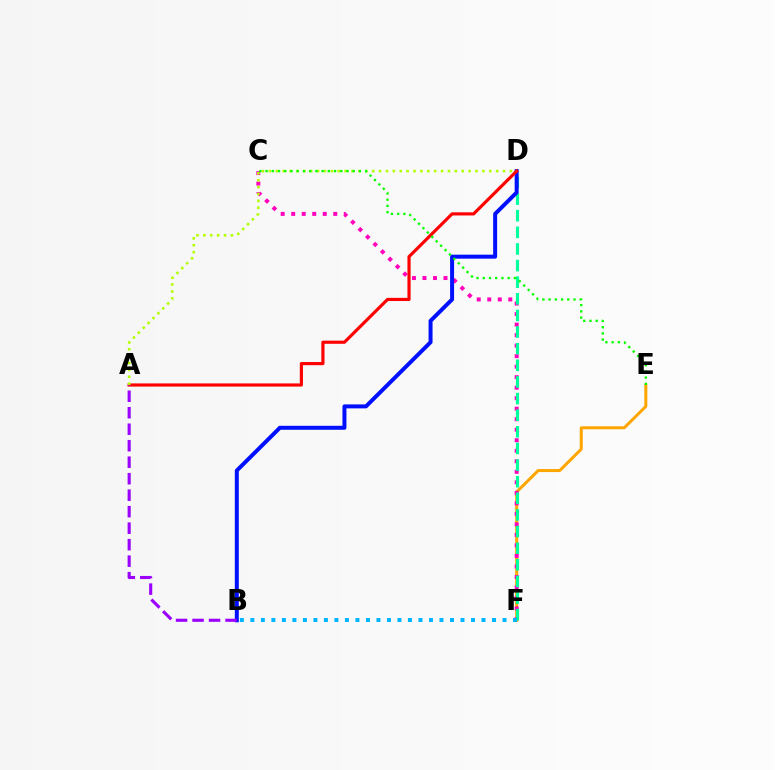{('E', 'F'): [{'color': '#ffa500', 'line_style': 'solid', 'thickness': 2.16}], ('C', 'F'): [{'color': '#ff00bd', 'line_style': 'dotted', 'thickness': 2.86}], ('D', 'F'): [{'color': '#00ff9d', 'line_style': 'dashed', 'thickness': 2.26}], ('B', 'F'): [{'color': '#00b5ff', 'line_style': 'dotted', 'thickness': 2.85}], ('B', 'D'): [{'color': '#0010ff', 'line_style': 'solid', 'thickness': 2.87}], ('A', 'D'): [{'color': '#ff0000', 'line_style': 'solid', 'thickness': 2.28}, {'color': '#b3ff00', 'line_style': 'dotted', 'thickness': 1.87}], ('A', 'B'): [{'color': '#9b00ff', 'line_style': 'dashed', 'thickness': 2.24}], ('C', 'E'): [{'color': '#08ff00', 'line_style': 'dotted', 'thickness': 1.69}]}